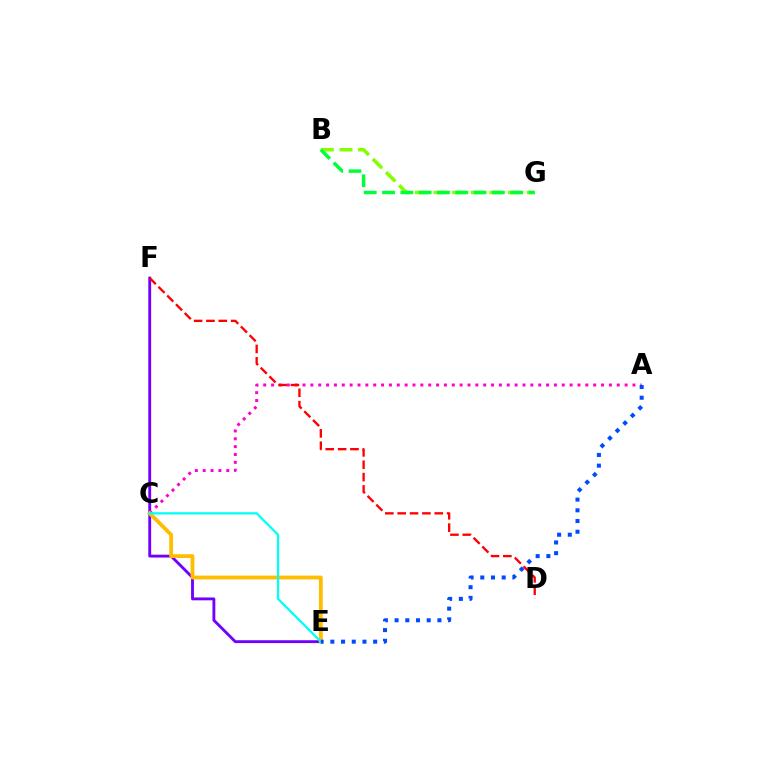{('E', 'F'): [{'color': '#7200ff', 'line_style': 'solid', 'thickness': 2.06}], ('A', 'C'): [{'color': '#ff00cf', 'line_style': 'dotted', 'thickness': 2.13}], ('B', 'G'): [{'color': '#84ff00', 'line_style': 'dashed', 'thickness': 2.53}, {'color': '#00ff39', 'line_style': 'dashed', 'thickness': 2.49}], ('C', 'E'): [{'color': '#ffbd00', 'line_style': 'solid', 'thickness': 2.75}, {'color': '#00fff6', 'line_style': 'solid', 'thickness': 1.62}], ('D', 'F'): [{'color': '#ff0000', 'line_style': 'dashed', 'thickness': 1.68}], ('A', 'E'): [{'color': '#004bff', 'line_style': 'dotted', 'thickness': 2.91}]}